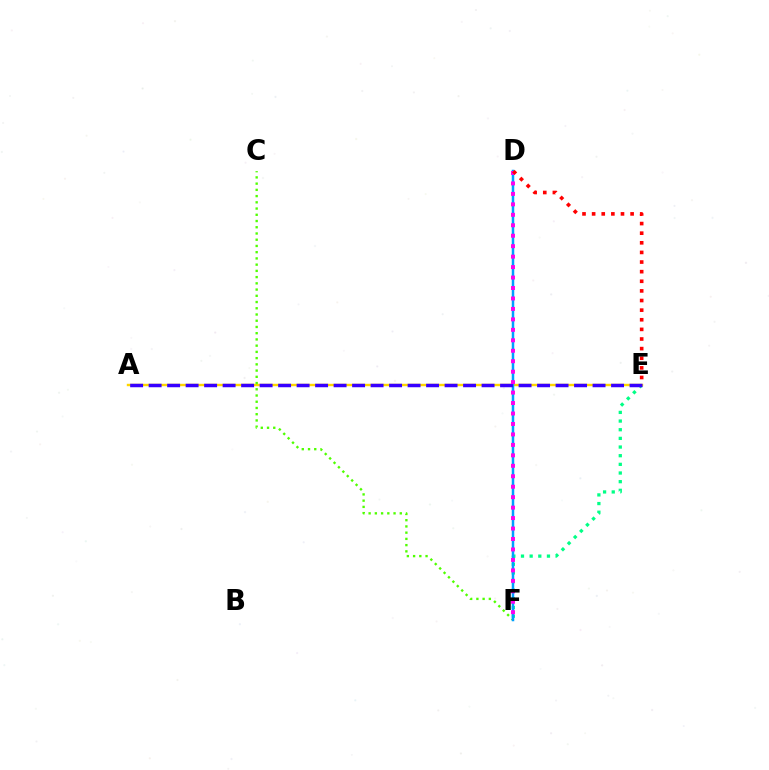{('E', 'F'): [{'color': '#00ff86', 'line_style': 'dotted', 'thickness': 2.35}], ('A', 'E'): [{'color': '#ffd500', 'line_style': 'solid', 'thickness': 1.74}, {'color': '#3700ff', 'line_style': 'dashed', 'thickness': 2.51}], ('C', 'F'): [{'color': '#4fff00', 'line_style': 'dotted', 'thickness': 1.69}], ('D', 'F'): [{'color': '#009eff', 'line_style': 'solid', 'thickness': 1.8}, {'color': '#ff00ed', 'line_style': 'dotted', 'thickness': 2.84}], ('D', 'E'): [{'color': '#ff0000', 'line_style': 'dotted', 'thickness': 2.61}]}